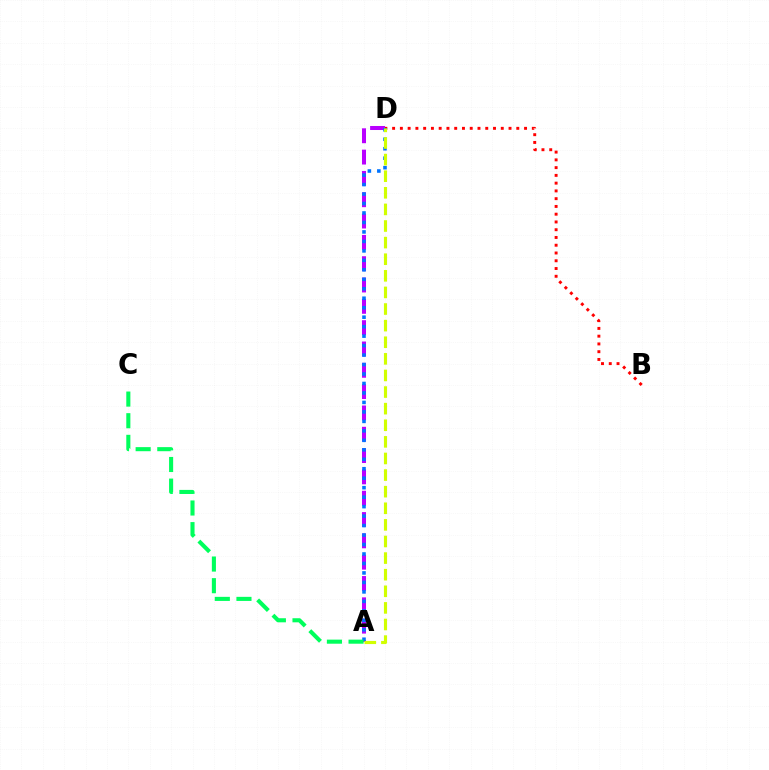{('A', 'D'): [{'color': '#b900ff', 'line_style': 'dashed', 'thickness': 2.9}, {'color': '#0074ff', 'line_style': 'dotted', 'thickness': 2.57}, {'color': '#d1ff00', 'line_style': 'dashed', 'thickness': 2.26}], ('B', 'D'): [{'color': '#ff0000', 'line_style': 'dotted', 'thickness': 2.11}], ('A', 'C'): [{'color': '#00ff5c', 'line_style': 'dashed', 'thickness': 2.94}]}